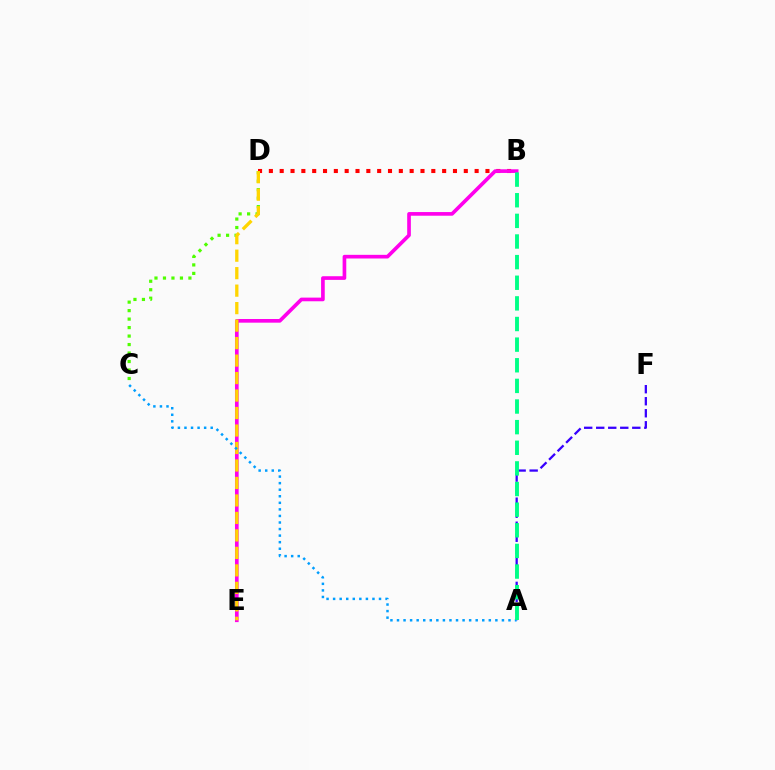{('B', 'D'): [{'color': '#ff0000', 'line_style': 'dotted', 'thickness': 2.94}], ('C', 'D'): [{'color': '#4fff00', 'line_style': 'dotted', 'thickness': 2.3}], ('B', 'E'): [{'color': '#ff00ed', 'line_style': 'solid', 'thickness': 2.64}], ('A', 'F'): [{'color': '#3700ff', 'line_style': 'dashed', 'thickness': 1.63}], ('D', 'E'): [{'color': '#ffd500', 'line_style': 'dashed', 'thickness': 2.38}], ('A', 'C'): [{'color': '#009eff', 'line_style': 'dotted', 'thickness': 1.78}], ('A', 'B'): [{'color': '#00ff86', 'line_style': 'dashed', 'thickness': 2.8}]}